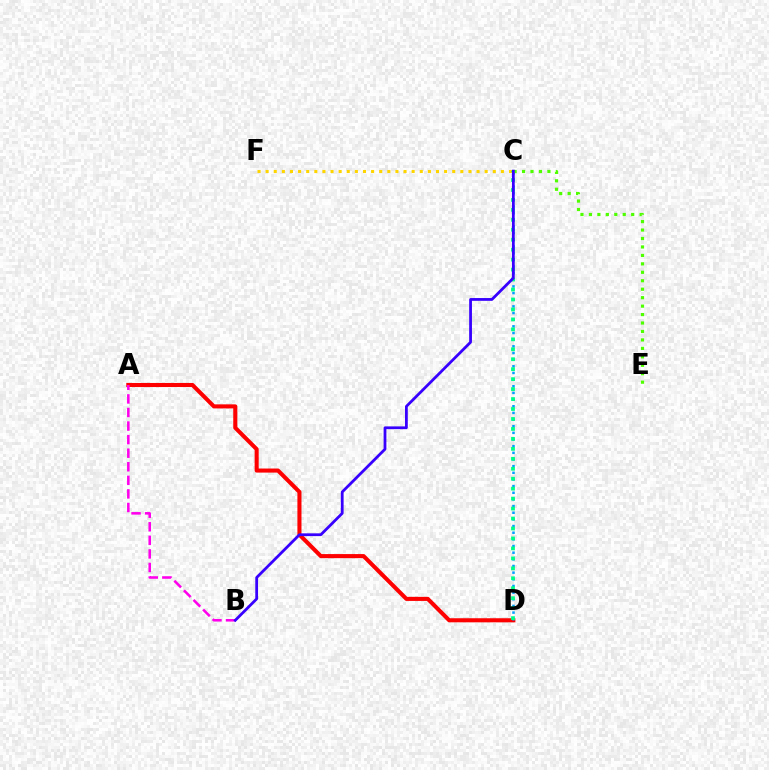{('A', 'D'): [{'color': '#ff0000', 'line_style': 'solid', 'thickness': 2.93}], ('C', 'F'): [{'color': '#ffd500', 'line_style': 'dotted', 'thickness': 2.2}], ('C', 'D'): [{'color': '#009eff', 'line_style': 'dotted', 'thickness': 1.81}, {'color': '#00ff86', 'line_style': 'dotted', 'thickness': 2.71}], ('C', 'E'): [{'color': '#4fff00', 'line_style': 'dotted', 'thickness': 2.3}], ('A', 'B'): [{'color': '#ff00ed', 'line_style': 'dashed', 'thickness': 1.84}], ('B', 'C'): [{'color': '#3700ff', 'line_style': 'solid', 'thickness': 2.0}]}